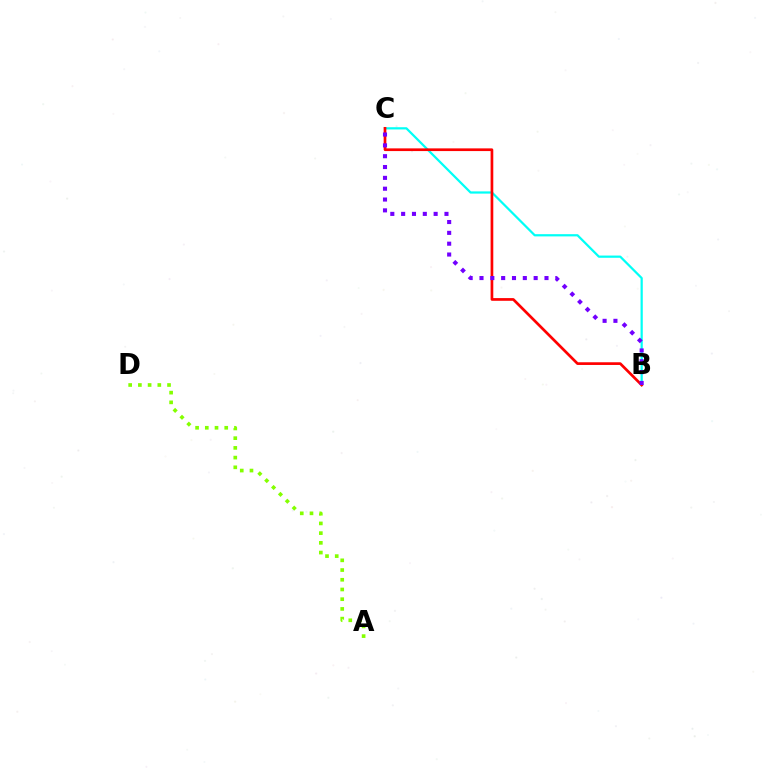{('B', 'C'): [{'color': '#00fff6', 'line_style': 'solid', 'thickness': 1.6}, {'color': '#ff0000', 'line_style': 'solid', 'thickness': 1.94}, {'color': '#7200ff', 'line_style': 'dotted', 'thickness': 2.94}], ('A', 'D'): [{'color': '#84ff00', 'line_style': 'dotted', 'thickness': 2.64}]}